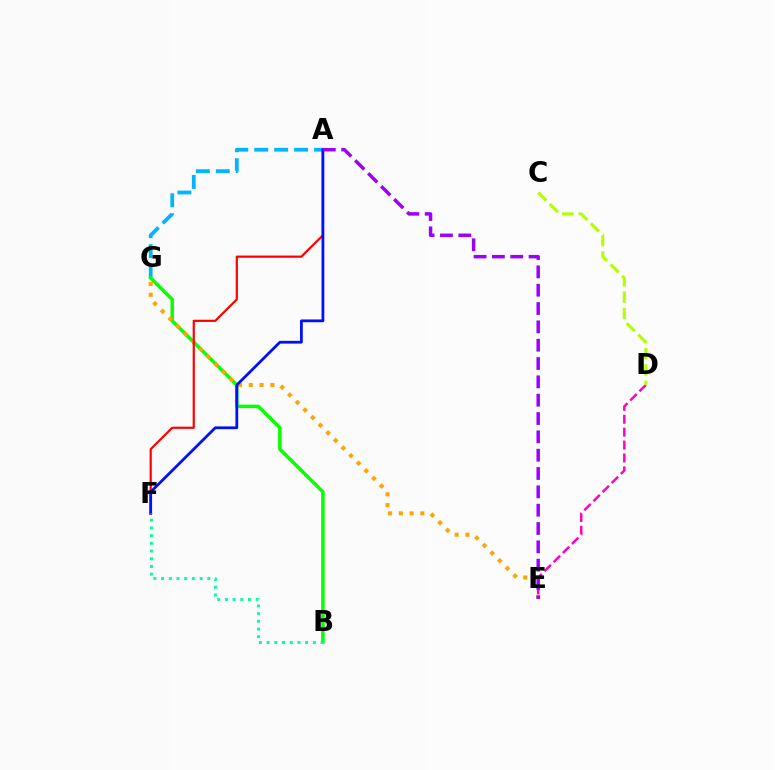{('A', 'G'): [{'color': '#00b5ff', 'line_style': 'dashed', 'thickness': 2.71}], ('B', 'G'): [{'color': '#08ff00', 'line_style': 'solid', 'thickness': 2.5}], ('E', 'G'): [{'color': '#ffa500', 'line_style': 'dotted', 'thickness': 2.93}], ('D', 'E'): [{'color': '#ff00bd', 'line_style': 'dashed', 'thickness': 1.75}], ('A', 'F'): [{'color': '#ff0000', 'line_style': 'solid', 'thickness': 1.58}, {'color': '#0010ff', 'line_style': 'solid', 'thickness': 2.0}], ('C', 'D'): [{'color': '#b3ff00', 'line_style': 'dashed', 'thickness': 2.22}], ('B', 'F'): [{'color': '#00ff9d', 'line_style': 'dotted', 'thickness': 2.09}], ('A', 'E'): [{'color': '#9b00ff', 'line_style': 'dashed', 'thickness': 2.49}]}